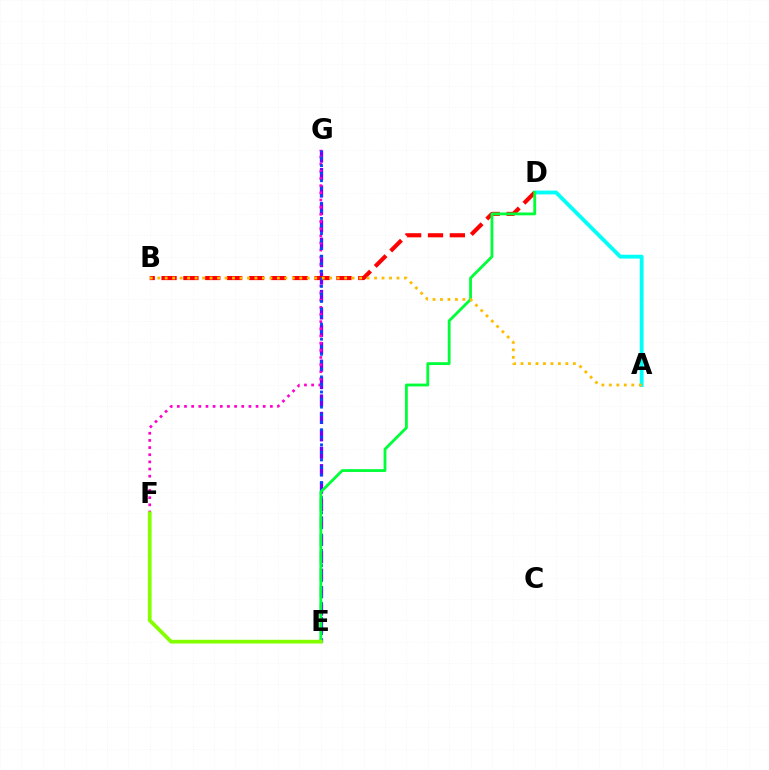{('E', 'G'): [{'color': '#7200ff', 'line_style': 'dashed', 'thickness': 2.37}, {'color': '#004bff', 'line_style': 'dotted', 'thickness': 2.05}], ('F', 'G'): [{'color': '#ff00cf', 'line_style': 'dotted', 'thickness': 1.94}], ('A', 'D'): [{'color': '#00fff6', 'line_style': 'solid', 'thickness': 2.75}], ('B', 'D'): [{'color': '#ff0000', 'line_style': 'dashed', 'thickness': 2.97}], ('D', 'E'): [{'color': '#00ff39', 'line_style': 'solid', 'thickness': 2.03}], ('A', 'B'): [{'color': '#ffbd00', 'line_style': 'dotted', 'thickness': 2.03}], ('E', 'F'): [{'color': '#84ff00', 'line_style': 'solid', 'thickness': 2.72}]}